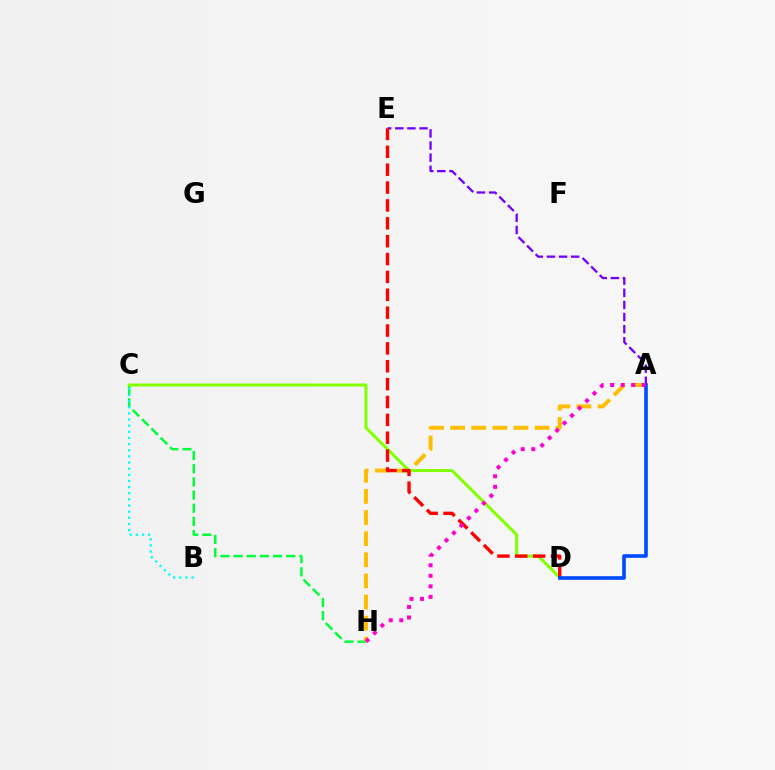{('C', 'H'): [{'color': '#00ff39', 'line_style': 'dashed', 'thickness': 1.79}], ('B', 'C'): [{'color': '#00fff6', 'line_style': 'dotted', 'thickness': 1.67}], ('A', 'E'): [{'color': '#7200ff', 'line_style': 'dashed', 'thickness': 1.65}], ('A', 'H'): [{'color': '#ffbd00', 'line_style': 'dashed', 'thickness': 2.87}, {'color': '#ff00cf', 'line_style': 'dotted', 'thickness': 2.86}], ('C', 'D'): [{'color': '#84ff00', 'line_style': 'solid', 'thickness': 2.18}], ('D', 'E'): [{'color': '#ff0000', 'line_style': 'dashed', 'thickness': 2.43}], ('A', 'D'): [{'color': '#004bff', 'line_style': 'solid', 'thickness': 2.62}]}